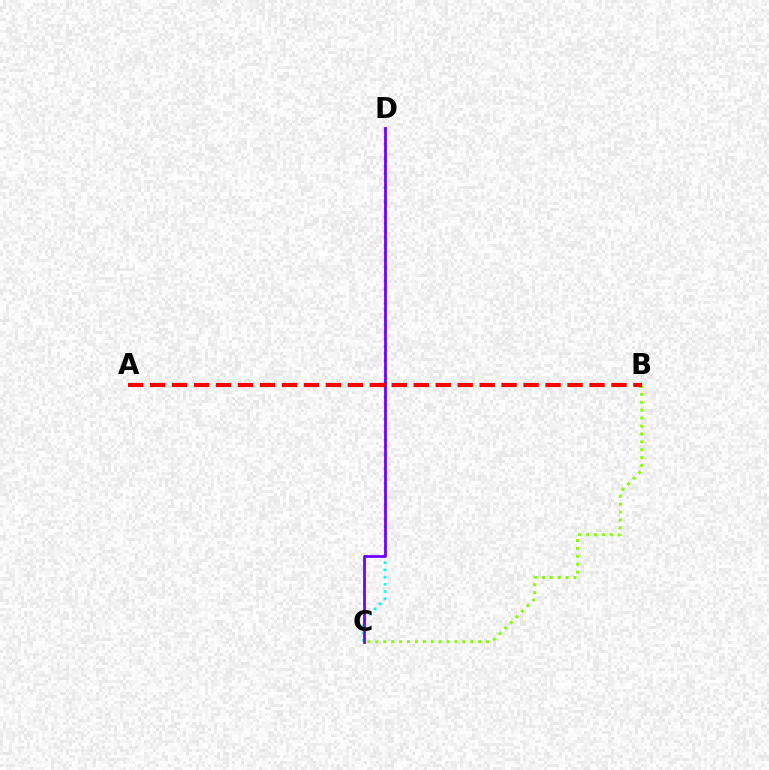{('C', 'D'): [{'color': '#00fff6', 'line_style': 'dotted', 'thickness': 1.96}, {'color': '#7200ff', 'line_style': 'solid', 'thickness': 2.0}], ('B', 'C'): [{'color': '#84ff00', 'line_style': 'dotted', 'thickness': 2.15}], ('A', 'B'): [{'color': '#ff0000', 'line_style': 'dashed', 'thickness': 2.98}]}